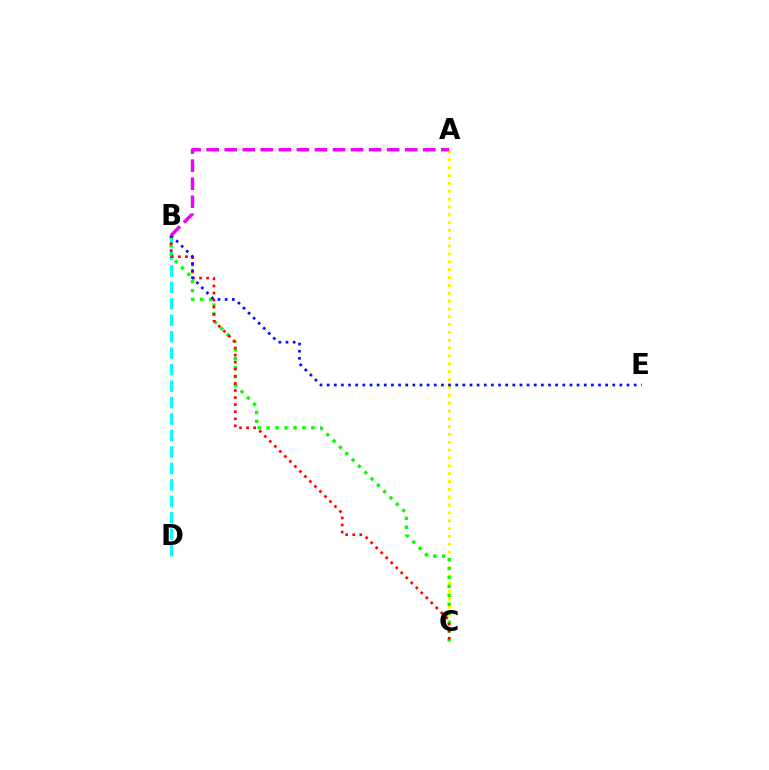{('B', 'D'): [{'color': '#00fff6', 'line_style': 'dashed', 'thickness': 2.24}], ('A', 'C'): [{'color': '#fcf500', 'line_style': 'dotted', 'thickness': 2.13}], ('B', 'C'): [{'color': '#08ff00', 'line_style': 'dotted', 'thickness': 2.43}, {'color': '#ff0000', 'line_style': 'dotted', 'thickness': 1.93}], ('B', 'E'): [{'color': '#0010ff', 'line_style': 'dotted', 'thickness': 1.94}], ('A', 'B'): [{'color': '#ee00ff', 'line_style': 'dashed', 'thickness': 2.45}]}